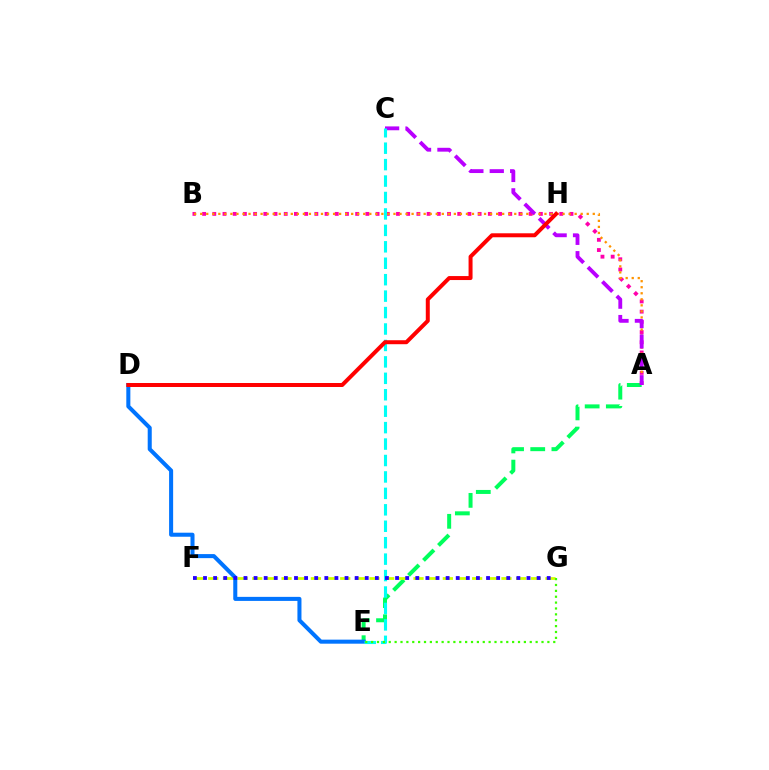{('A', 'E'): [{'color': '#00ff5c', 'line_style': 'dashed', 'thickness': 2.88}], ('A', 'B'): [{'color': '#ff00ac', 'line_style': 'dotted', 'thickness': 2.77}, {'color': '#ff9400', 'line_style': 'dotted', 'thickness': 1.64}], ('F', 'G'): [{'color': '#d1ff00', 'line_style': 'dashed', 'thickness': 1.99}, {'color': '#2500ff', 'line_style': 'dotted', 'thickness': 2.75}], ('A', 'C'): [{'color': '#b900ff', 'line_style': 'dashed', 'thickness': 2.77}], ('D', 'E'): [{'color': '#0074ff', 'line_style': 'solid', 'thickness': 2.91}], ('C', 'E'): [{'color': '#00fff6', 'line_style': 'dashed', 'thickness': 2.23}], ('D', 'H'): [{'color': '#ff0000', 'line_style': 'solid', 'thickness': 2.87}], ('E', 'G'): [{'color': '#3dff00', 'line_style': 'dotted', 'thickness': 1.6}]}